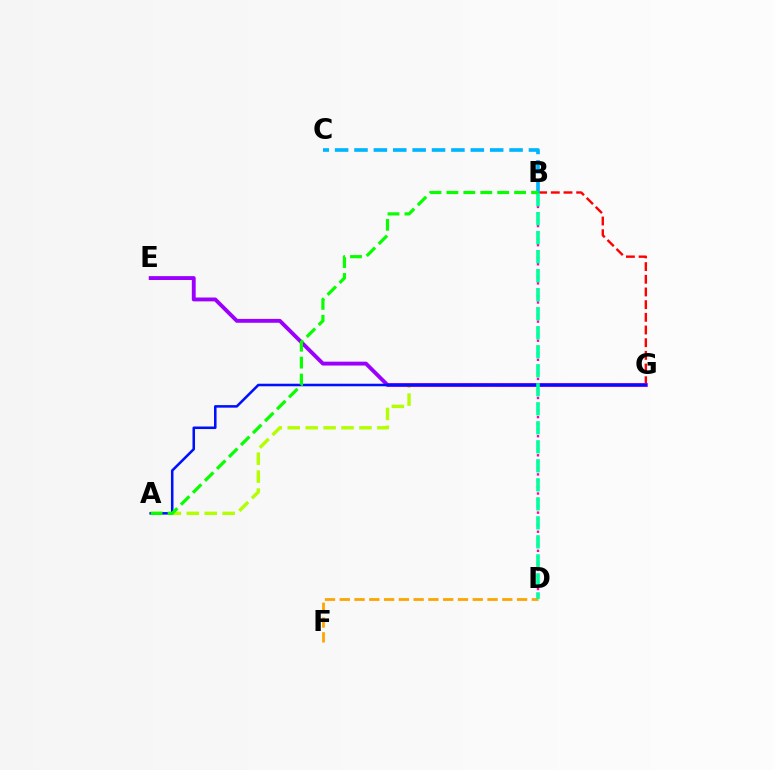{('D', 'F'): [{'color': '#ffa500', 'line_style': 'dashed', 'thickness': 2.01}], ('B', 'G'): [{'color': '#ff0000', 'line_style': 'dashed', 'thickness': 1.72}], ('A', 'G'): [{'color': '#b3ff00', 'line_style': 'dashed', 'thickness': 2.44}, {'color': '#0010ff', 'line_style': 'solid', 'thickness': 1.83}], ('E', 'G'): [{'color': '#9b00ff', 'line_style': 'solid', 'thickness': 2.79}], ('B', 'D'): [{'color': '#ff00bd', 'line_style': 'dotted', 'thickness': 1.73}, {'color': '#00ff9d', 'line_style': 'dashed', 'thickness': 2.58}], ('B', 'C'): [{'color': '#00b5ff', 'line_style': 'dashed', 'thickness': 2.63}], ('A', 'B'): [{'color': '#08ff00', 'line_style': 'dashed', 'thickness': 2.3}]}